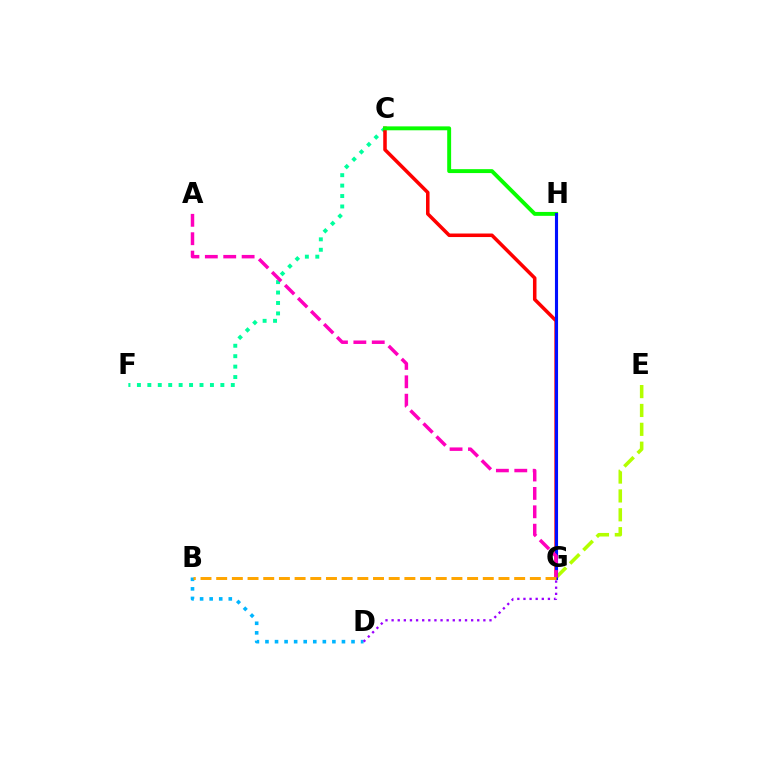{('E', 'G'): [{'color': '#b3ff00', 'line_style': 'dashed', 'thickness': 2.56}], ('B', 'D'): [{'color': '#00b5ff', 'line_style': 'dotted', 'thickness': 2.6}], ('C', 'F'): [{'color': '#00ff9d', 'line_style': 'dotted', 'thickness': 2.83}], ('C', 'G'): [{'color': '#ff0000', 'line_style': 'solid', 'thickness': 2.55}], ('C', 'H'): [{'color': '#08ff00', 'line_style': 'solid', 'thickness': 2.82}], ('D', 'G'): [{'color': '#9b00ff', 'line_style': 'dotted', 'thickness': 1.66}], ('G', 'H'): [{'color': '#0010ff', 'line_style': 'solid', 'thickness': 2.23}], ('A', 'G'): [{'color': '#ff00bd', 'line_style': 'dashed', 'thickness': 2.5}], ('B', 'G'): [{'color': '#ffa500', 'line_style': 'dashed', 'thickness': 2.13}]}